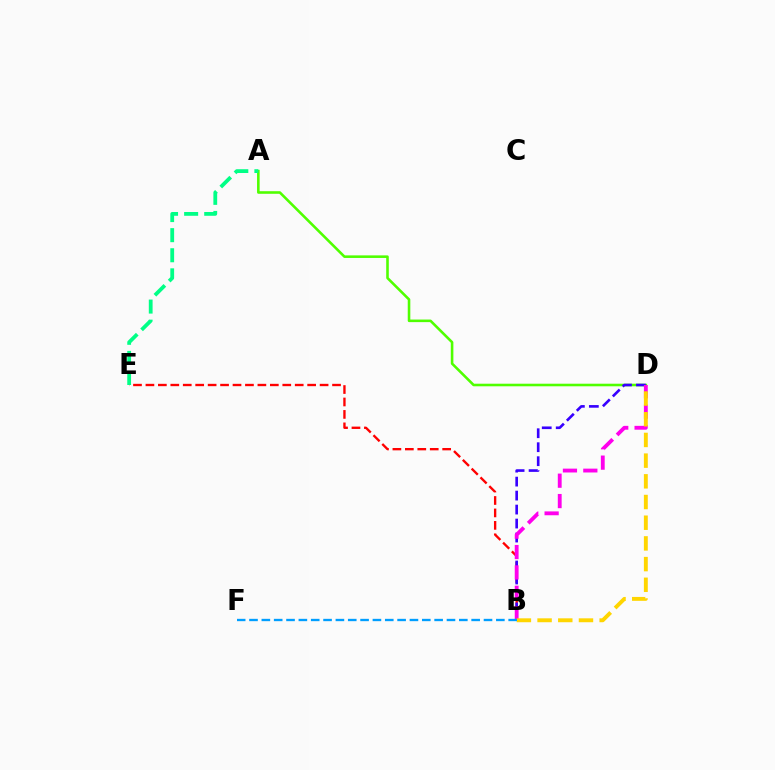{('A', 'D'): [{'color': '#4fff00', 'line_style': 'solid', 'thickness': 1.86}], ('B', 'E'): [{'color': '#ff0000', 'line_style': 'dashed', 'thickness': 1.69}], ('B', 'D'): [{'color': '#3700ff', 'line_style': 'dashed', 'thickness': 1.9}, {'color': '#ff00ed', 'line_style': 'dashed', 'thickness': 2.77}, {'color': '#ffd500', 'line_style': 'dashed', 'thickness': 2.81}], ('B', 'F'): [{'color': '#009eff', 'line_style': 'dashed', 'thickness': 1.68}], ('A', 'E'): [{'color': '#00ff86', 'line_style': 'dashed', 'thickness': 2.73}]}